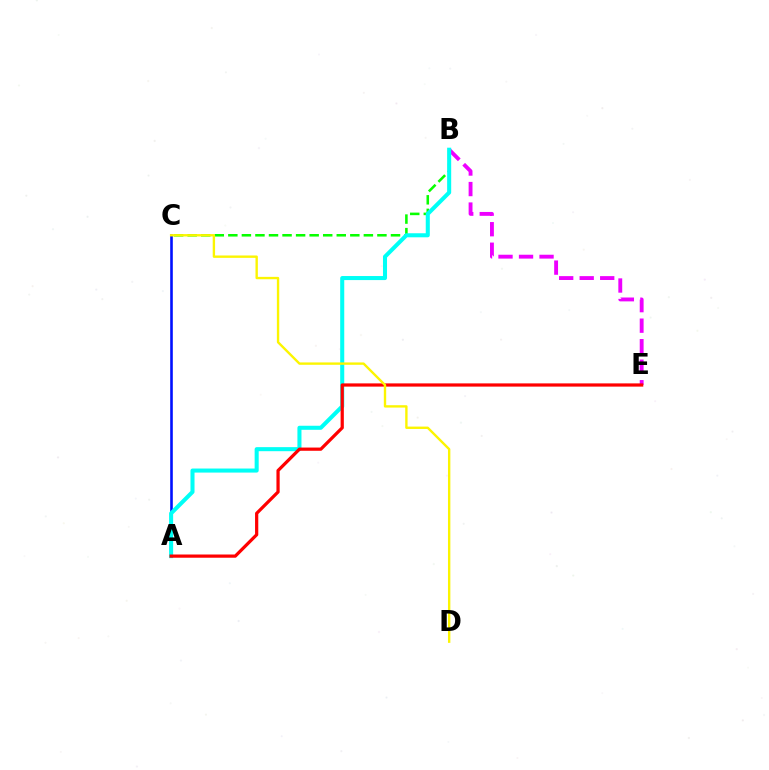{('B', 'E'): [{'color': '#ee00ff', 'line_style': 'dashed', 'thickness': 2.79}], ('B', 'C'): [{'color': '#08ff00', 'line_style': 'dashed', 'thickness': 1.84}], ('A', 'C'): [{'color': '#0010ff', 'line_style': 'solid', 'thickness': 1.88}], ('A', 'B'): [{'color': '#00fff6', 'line_style': 'solid', 'thickness': 2.92}], ('A', 'E'): [{'color': '#ff0000', 'line_style': 'solid', 'thickness': 2.32}], ('C', 'D'): [{'color': '#fcf500', 'line_style': 'solid', 'thickness': 1.71}]}